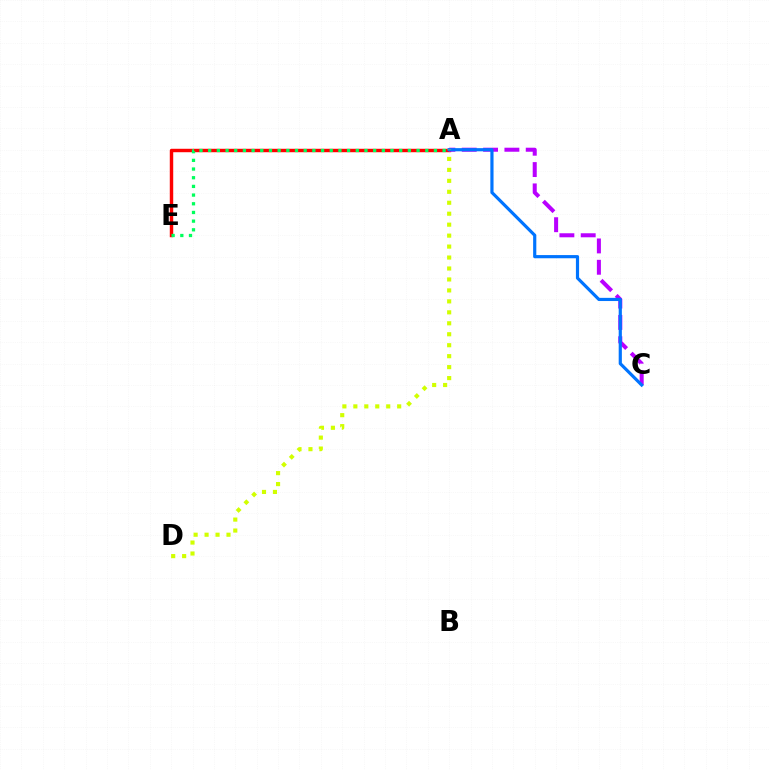{('A', 'E'): [{'color': '#ff0000', 'line_style': 'solid', 'thickness': 2.47}, {'color': '#00ff5c', 'line_style': 'dotted', 'thickness': 2.36}], ('A', 'C'): [{'color': '#b900ff', 'line_style': 'dashed', 'thickness': 2.9}, {'color': '#0074ff', 'line_style': 'solid', 'thickness': 2.29}], ('A', 'D'): [{'color': '#d1ff00', 'line_style': 'dotted', 'thickness': 2.98}]}